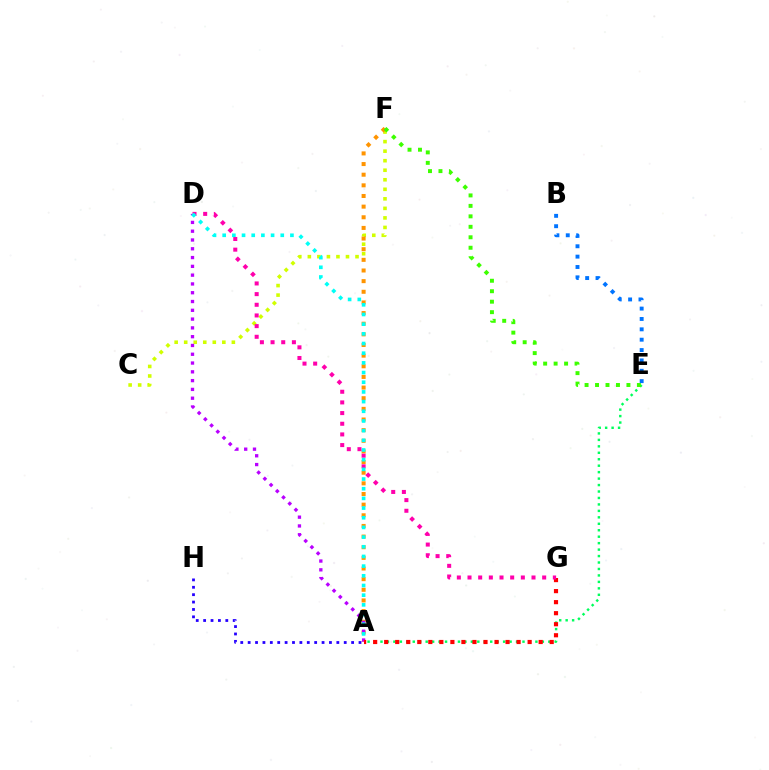{('A', 'E'): [{'color': '#00ff5c', 'line_style': 'dotted', 'thickness': 1.75}], ('C', 'F'): [{'color': '#d1ff00', 'line_style': 'dotted', 'thickness': 2.59}], ('A', 'F'): [{'color': '#ff9400', 'line_style': 'dotted', 'thickness': 2.89}], ('A', 'H'): [{'color': '#2500ff', 'line_style': 'dotted', 'thickness': 2.01}], ('A', 'D'): [{'color': '#b900ff', 'line_style': 'dotted', 'thickness': 2.39}, {'color': '#00fff6', 'line_style': 'dotted', 'thickness': 2.63}], ('A', 'G'): [{'color': '#ff0000', 'line_style': 'dotted', 'thickness': 3.0}], ('D', 'G'): [{'color': '#ff00ac', 'line_style': 'dotted', 'thickness': 2.9}], ('B', 'E'): [{'color': '#0074ff', 'line_style': 'dotted', 'thickness': 2.82}], ('E', 'F'): [{'color': '#3dff00', 'line_style': 'dotted', 'thickness': 2.84}]}